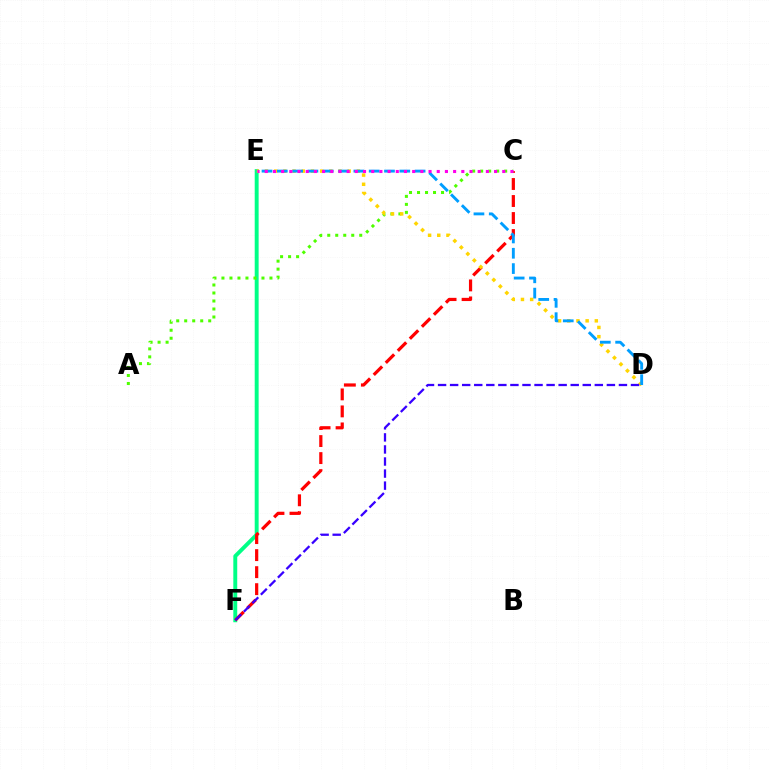{('E', 'F'): [{'color': '#00ff86', 'line_style': 'solid', 'thickness': 2.82}], ('C', 'F'): [{'color': '#ff0000', 'line_style': 'dashed', 'thickness': 2.31}], ('A', 'C'): [{'color': '#4fff00', 'line_style': 'dotted', 'thickness': 2.17}], ('D', 'E'): [{'color': '#ffd500', 'line_style': 'dotted', 'thickness': 2.5}, {'color': '#009eff', 'line_style': 'dashed', 'thickness': 2.08}], ('D', 'F'): [{'color': '#3700ff', 'line_style': 'dashed', 'thickness': 1.64}], ('C', 'E'): [{'color': '#ff00ed', 'line_style': 'dotted', 'thickness': 2.23}]}